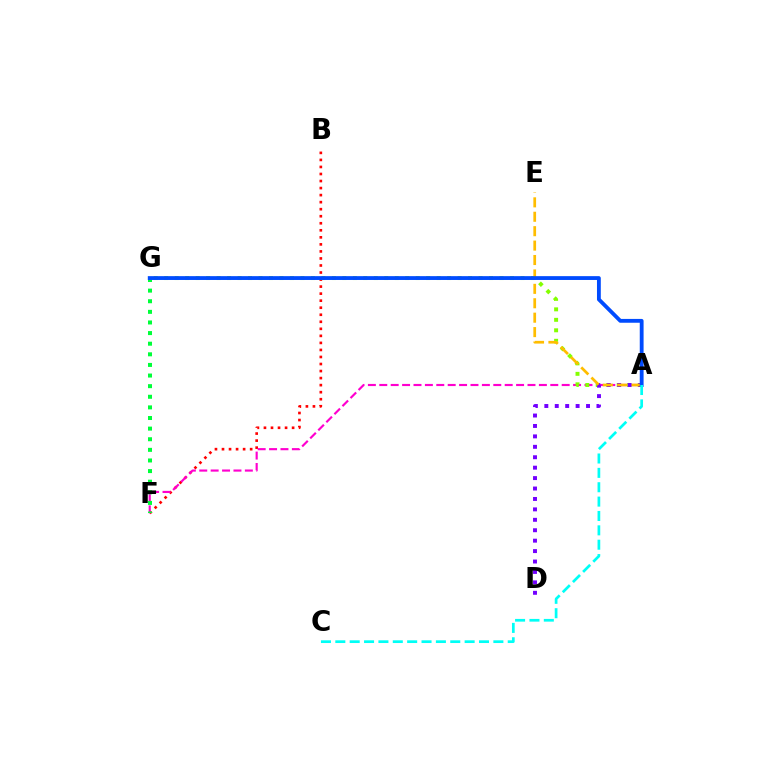{('B', 'F'): [{'color': '#ff0000', 'line_style': 'dotted', 'thickness': 1.91}], ('A', 'F'): [{'color': '#ff00cf', 'line_style': 'dashed', 'thickness': 1.55}], ('A', 'G'): [{'color': '#84ff00', 'line_style': 'dotted', 'thickness': 2.85}, {'color': '#004bff', 'line_style': 'solid', 'thickness': 2.76}], ('A', 'D'): [{'color': '#7200ff', 'line_style': 'dotted', 'thickness': 2.83}], ('A', 'E'): [{'color': '#ffbd00', 'line_style': 'dashed', 'thickness': 1.96}], ('F', 'G'): [{'color': '#00ff39', 'line_style': 'dotted', 'thickness': 2.88}], ('A', 'C'): [{'color': '#00fff6', 'line_style': 'dashed', 'thickness': 1.95}]}